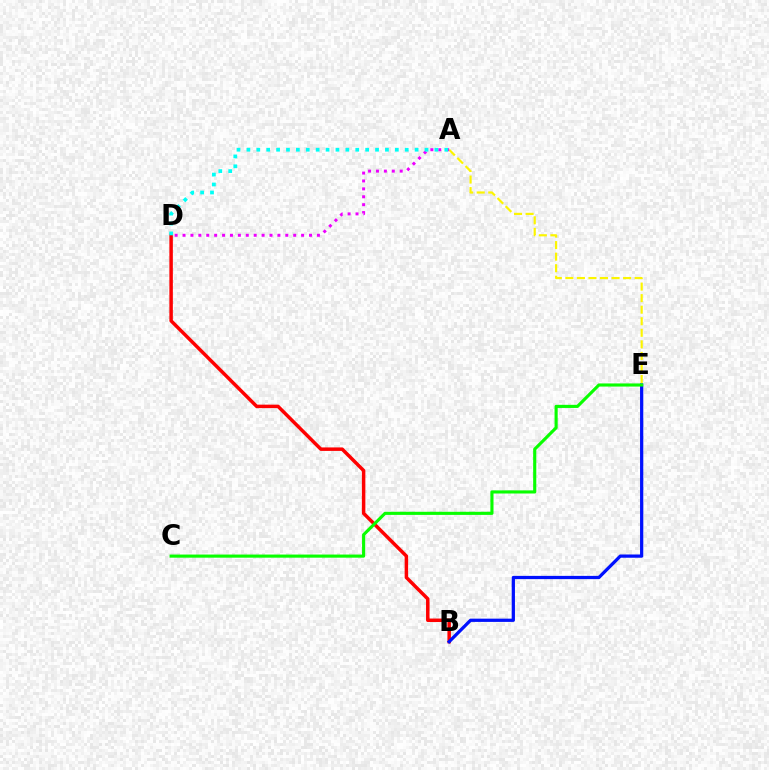{('B', 'D'): [{'color': '#ff0000', 'line_style': 'solid', 'thickness': 2.51}], ('B', 'E'): [{'color': '#0010ff', 'line_style': 'solid', 'thickness': 2.34}], ('A', 'E'): [{'color': '#fcf500', 'line_style': 'dashed', 'thickness': 1.57}], ('A', 'D'): [{'color': '#ee00ff', 'line_style': 'dotted', 'thickness': 2.15}, {'color': '#00fff6', 'line_style': 'dotted', 'thickness': 2.69}], ('C', 'E'): [{'color': '#08ff00', 'line_style': 'solid', 'thickness': 2.25}]}